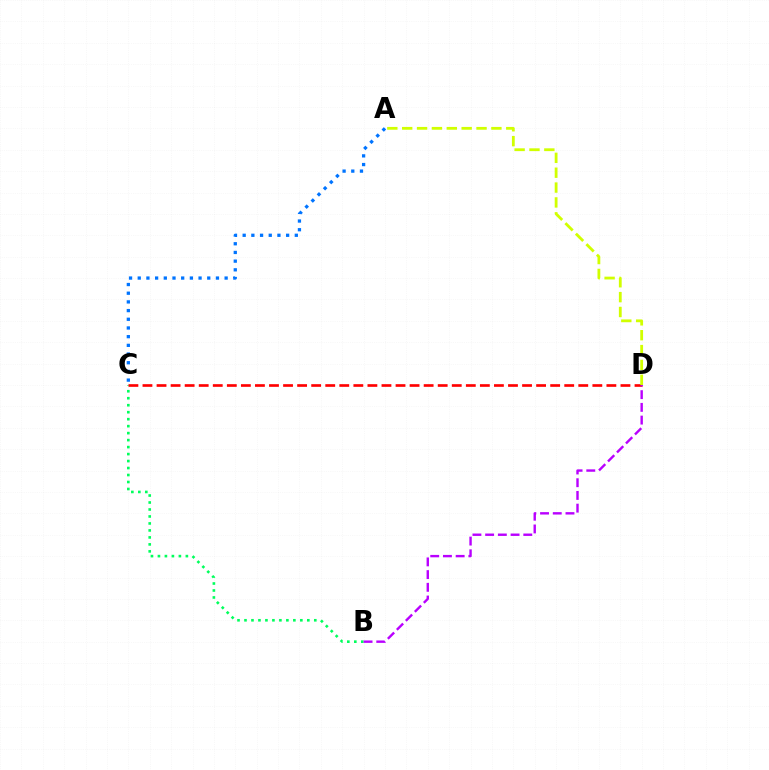{('A', 'C'): [{'color': '#0074ff', 'line_style': 'dotted', 'thickness': 2.36}], ('B', 'C'): [{'color': '#00ff5c', 'line_style': 'dotted', 'thickness': 1.9}], ('C', 'D'): [{'color': '#ff0000', 'line_style': 'dashed', 'thickness': 1.91}], ('B', 'D'): [{'color': '#b900ff', 'line_style': 'dashed', 'thickness': 1.73}], ('A', 'D'): [{'color': '#d1ff00', 'line_style': 'dashed', 'thickness': 2.02}]}